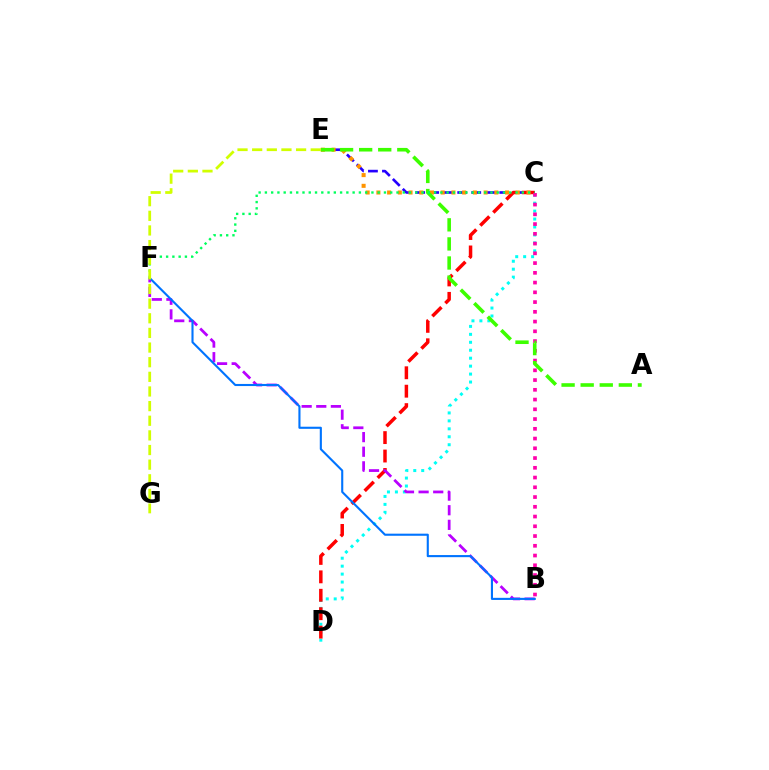{('C', 'E'): [{'color': '#2500ff', 'line_style': 'dashed', 'thickness': 1.9}, {'color': '#ff9400', 'line_style': 'dotted', 'thickness': 2.91}], ('C', 'D'): [{'color': '#00fff6', 'line_style': 'dotted', 'thickness': 2.16}, {'color': '#ff0000', 'line_style': 'dashed', 'thickness': 2.5}], ('B', 'F'): [{'color': '#b900ff', 'line_style': 'dashed', 'thickness': 1.99}, {'color': '#0074ff', 'line_style': 'solid', 'thickness': 1.52}], ('B', 'C'): [{'color': '#ff00ac', 'line_style': 'dotted', 'thickness': 2.65}], ('A', 'E'): [{'color': '#3dff00', 'line_style': 'dashed', 'thickness': 2.59}], ('C', 'F'): [{'color': '#00ff5c', 'line_style': 'dotted', 'thickness': 1.7}], ('E', 'G'): [{'color': '#d1ff00', 'line_style': 'dashed', 'thickness': 1.99}]}